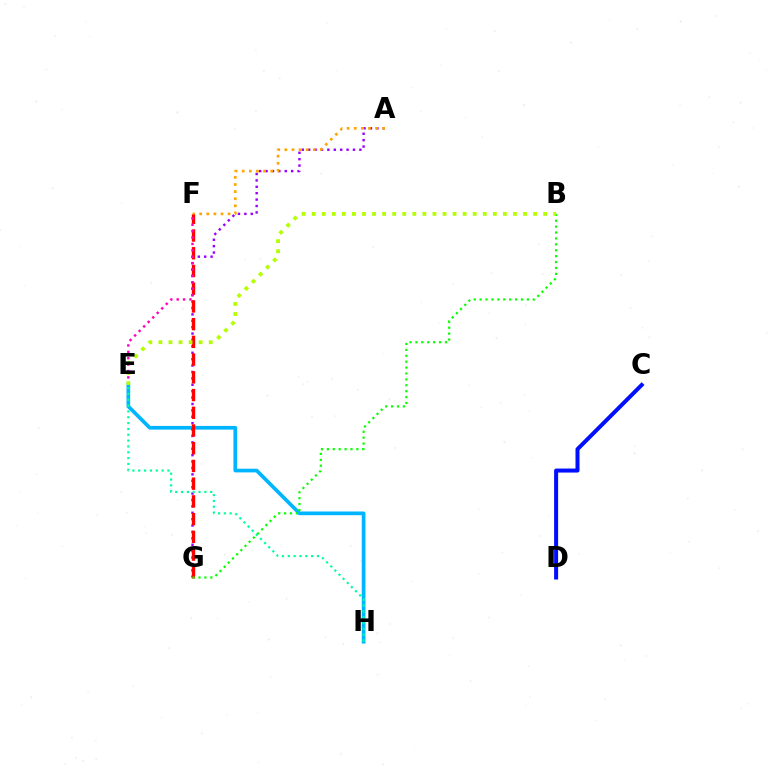{('E', 'H'): [{'color': '#00b5ff', 'line_style': 'solid', 'thickness': 2.66}, {'color': '#00ff9d', 'line_style': 'dotted', 'thickness': 1.59}], ('A', 'G'): [{'color': '#9b00ff', 'line_style': 'dotted', 'thickness': 1.74}], ('A', 'F'): [{'color': '#ffa500', 'line_style': 'dotted', 'thickness': 1.93}], ('F', 'G'): [{'color': '#ff0000', 'line_style': 'dashed', 'thickness': 2.41}], ('E', 'F'): [{'color': '#ff00bd', 'line_style': 'dotted', 'thickness': 1.74}], ('C', 'D'): [{'color': '#0010ff', 'line_style': 'solid', 'thickness': 2.89}], ('B', 'G'): [{'color': '#08ff00', 'line_style': 'dotted', 'thickness': 1.6}], ('B', 'E'): [{'color': '#b3ff00', 'line_style': 'dotted', 'thickness': 2.73}]}